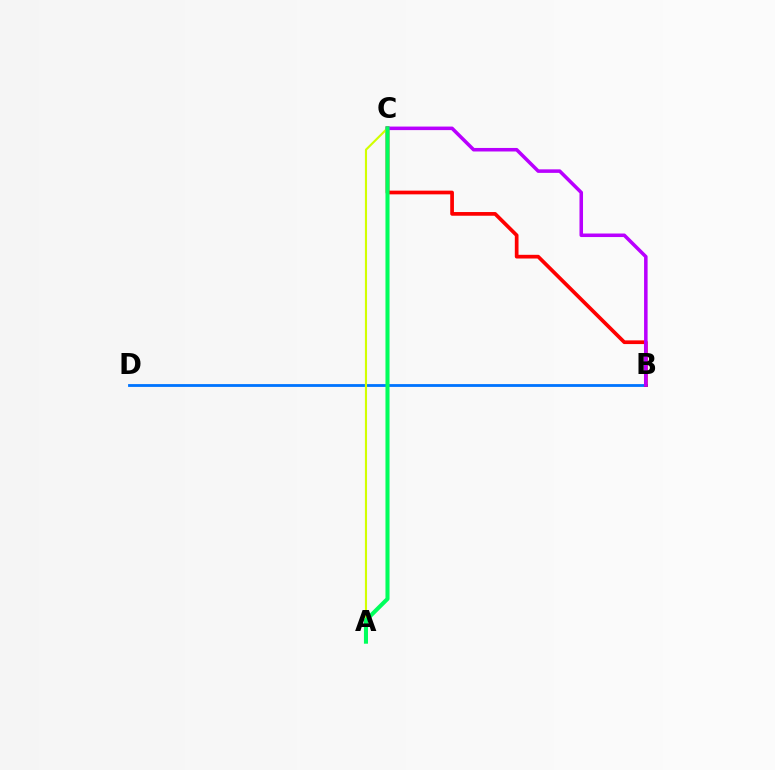{('B', 'D'): [{'color': '#0074ff', 'line_style': 'solid', 'thickness': 2.03}], ('B', 'C'): [{'color': '#ff0000', 'line_style': 'solid', 'thickness': 2.67}, {'color': '#b900ff', 'line_style': 'solid', 'thickness': 2.55}], ('A', 'C'): [{'color': '#d1ff00', 'line_style': 'solid', 'thickness': 1.53}, {'color': '#00ff5c', 'line_style': 'solid', 'thickness': 2.93}]}